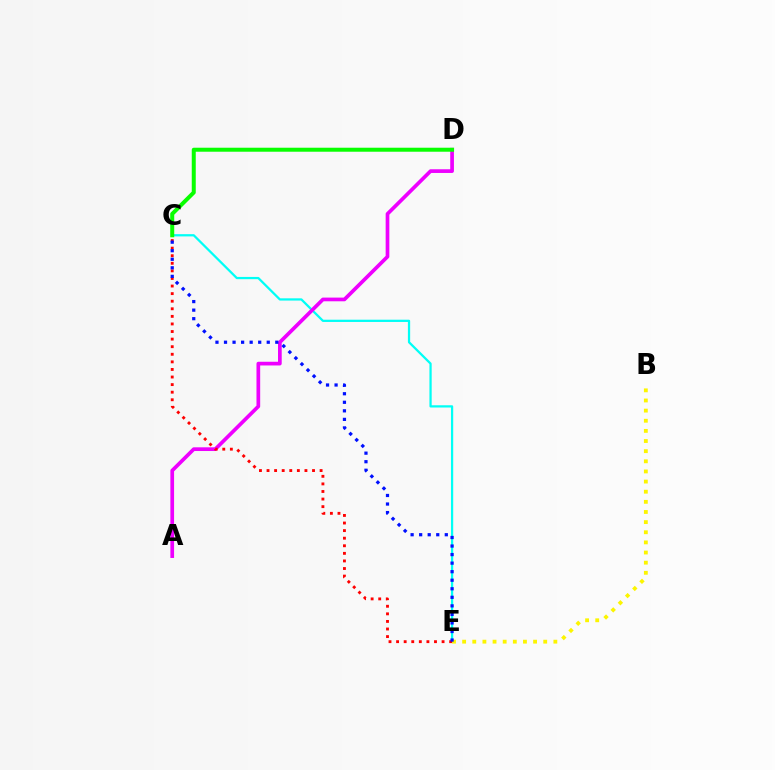{('C', 'E'): [{'color': '#00fff6', 'line_style': 'solid', 'thickness': 1.62}, {'color': '#ff0000', 'line_style': 'dotted', 'thickness': 2.06}, {'color': '#0010ff', 'line_style': 'dotted', 'thickness': 2.32}], ('B', 'E'): [{'color': '#fcf500', 'line_style': 'dotted', 'thickness': 2.75}], ('A', 'D'): [{'color': '#ee00ff', 'line_style': 'solid', 'thickness': 2.66}], ('C', 'D'): [{'color': '#08ff00', 'line_style': 'solid', 'thickness': 2.88}]}